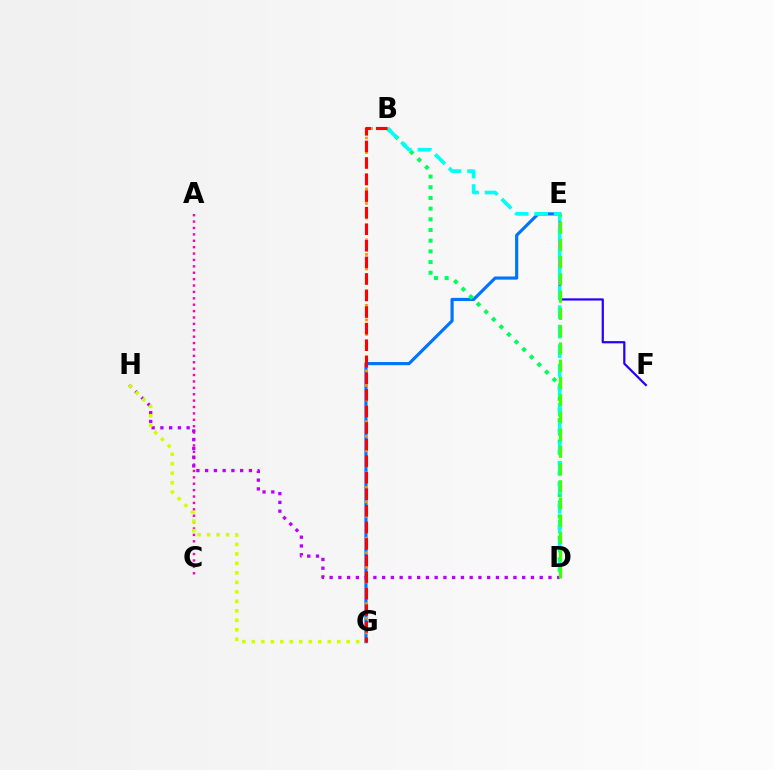{('E', 'G'): [{'color': '#0074ff', 'line_style': 'solid', 'thickness': 2.27}], ('E', 'F'): [{'color': '#2500ff', 'line_style': 'solid', 'thickness': 1.6}], ('B', 'D'): [{'color': '#00ff5c', 'line_style': 'dotted', 'thickness': 2.9}, {'color': '#00fff6', 'line_style': 'dashed', 'thickness': 2.65}], ('A', 'C'): [{'color': '#ff00ac', 'line_style': 'dotted', 'thickness': 1.74}], ('D', 'H'): [{'color': '#b900ff', 'line_style': 'dotted', 'thickness': 2.38}], ('G', 'H'): [{'color': '#d1ff00', 'line_style': 'dotted', 'thickness': 2.58}], ('B', 'G'): [{'color': '#ff9400', 'line_style': 'dotted', 'thickness': 1.98}, {'color': '#ff0000', 'line_style': 'dashed', 'thickness': 2.25}], ('D', 'E'): [{'color': '#3dff00', 'line_style': 'dashed', 'thickness': 2.34}]}